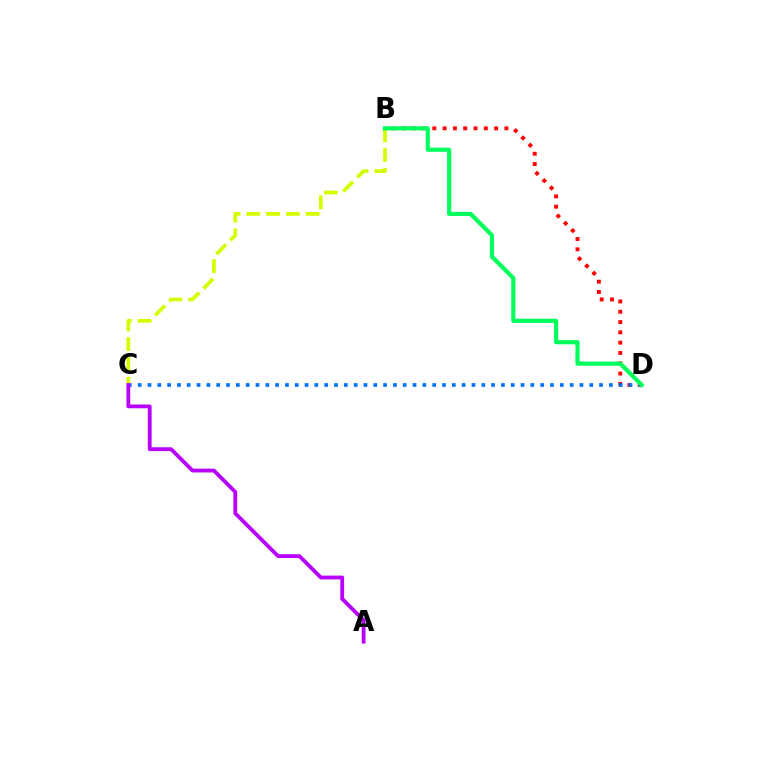{('B', 'D'): [{'color': '#ff0000', 'line_style': 'dotted', 'thickness': 2.8}, {'color': '#00ff5c', 'line_style': 'solid', 'thickness': 2.99}], ('C', 'D'): [{'color': '#0074ff', 'line_style': 'dotted', 'thickness': 2.67}], ('B', 'C'): [{'color': '#d1ff00', 'line_style': 'dashed', 'thickness': 2.69}], ('A', 'C'): [{'color': '#b900ff', 'line_style': 'solid', 'thickness': 2.74}]}